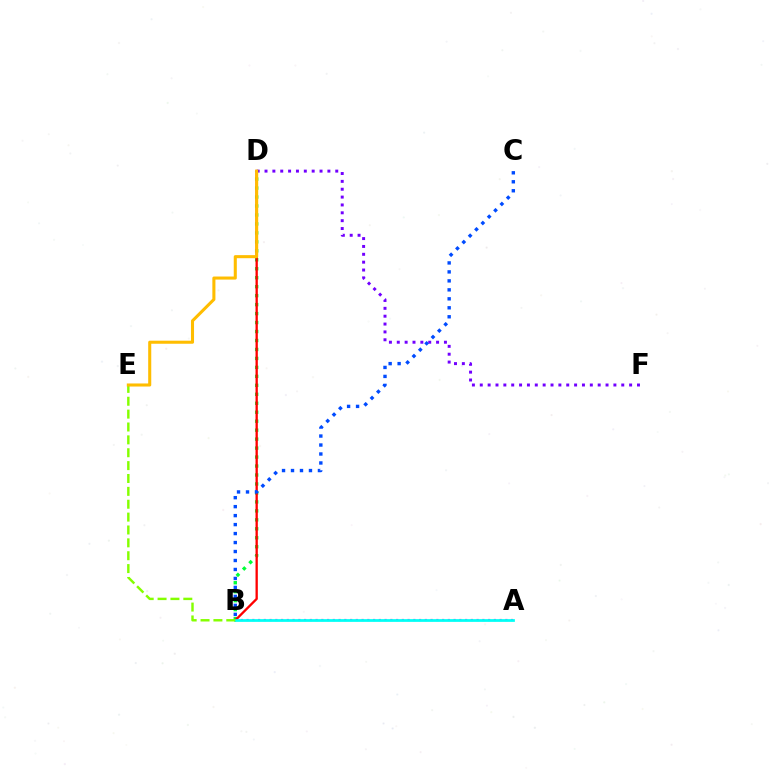{('A', 'B'): [{'color': '#ff00cf', 'line_style': 'dotted', 'thickness': 1.56}, {'color': '#00fff6', 'line_style': 'solid', 'thickness': 1.97}], ('B', 'D'): [{'color': '#00ff39', 'line_style': 'dotted', 'thickness': 2.44}, {'color': '#ff0000', 'line_style': 'solid', 'thickness': 1.67}], ('D', 'F'): [{'color': '#7200ff', 'line_style': 'dotted', 'thickness': 2.14}], ('B', 'E'): [{'color': '#84ff00', 'line_style': 'dashed', 'thickness': 1.75}], ('D', 'E'): [{'color': '#ffbd00', 'line_style': 'solid', 'thickness': 2.21}], ('B', 'C'): [{'color': '#004bff', 'line_style': 'dotted', 'thickness': 2.44}]}